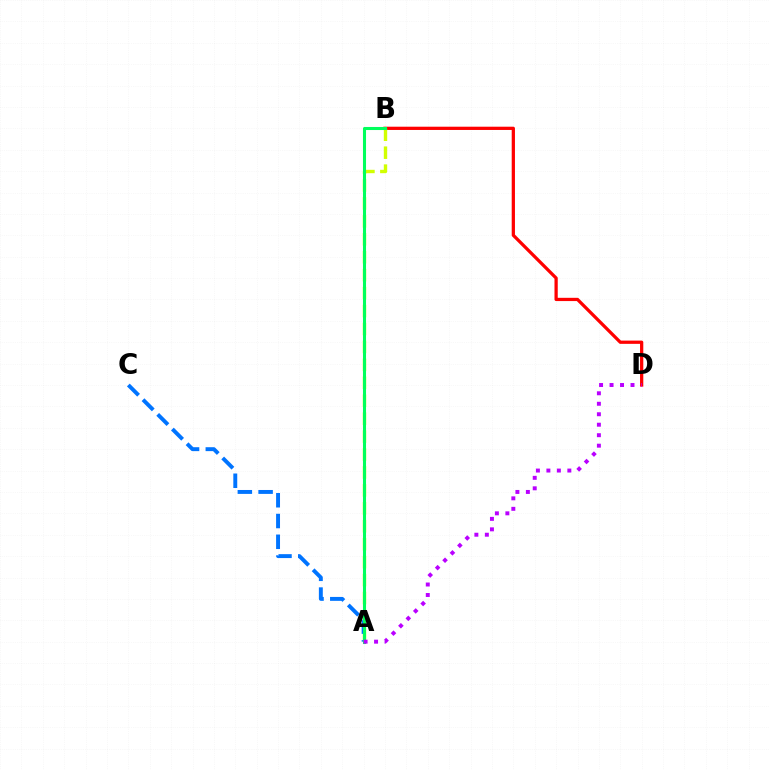{('B', 'D'): [{'color': '#ff0000', 'line_style': 'solid', 'thickness': 2.34}], ('A', 'B'): [{'color': '#d1ff00', 'line_style': 'dashed', 'thickness': 2.44}, {'color': '#00ff5c', 'line_style': 'solid', 'thickness': 2.2}], ('A', 'C'): [{'color': '#0074ff', 'line_style': 'dashed', 'thickness': 2.82}], ('A', 'D'): [{'color': '#b900ff', 'line_style': 'dotted', 'thickness': 2.85}]}